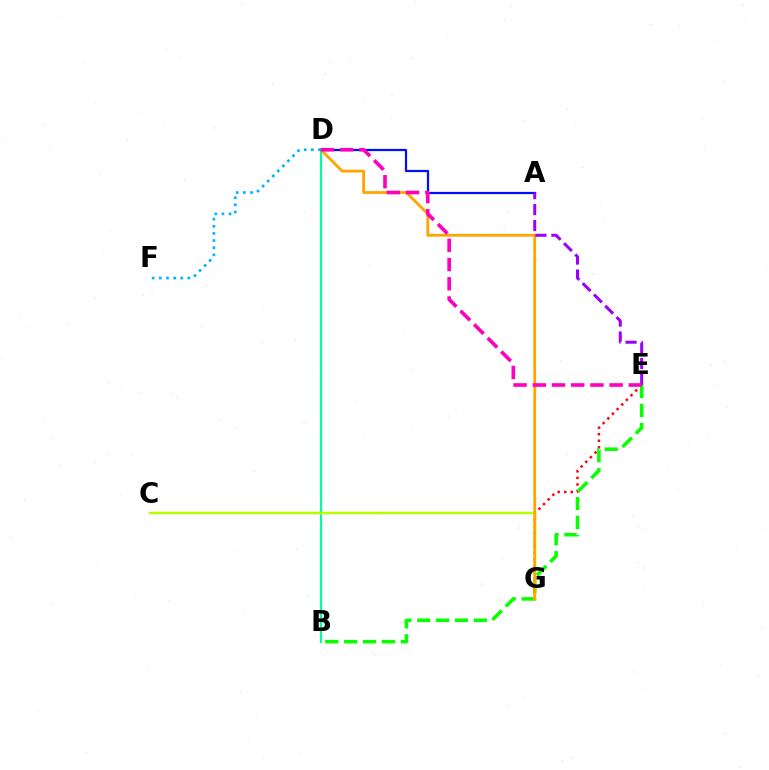{('E', 'G'): [{'color': '#ff0000', 'line_style': 'dotted', 'thickness': 1.78}], ('B', 'D'): [{'color': '#00ff9d', 'line_style': 'solid', 'thickness': 1.55}], ('B', 'E'): [{'color': '#08ff00', 'line_style': 'dashed', 'thickness': 2.57}], ('C', 'G'): [{'color': '#b3ff00', 'line_style': 'solid', 'thickness': 1.77}], ('A', 'D'): [{'color': '#0010ff', 'line_style': 'solid', 'thickness': 1.61}], ('D', 'G'): [{'color': '#ffa500', 'line_style': 'solid', 'thickness': 2.02}], ('A', 'E'): [{'color': '#9b00ff', 'line_style': 'dashed', 'thickness': 2.17}], ('D', 'F'): [{'color': '#00b5ff', 'line_style': 'dotted', 'thickness': 1.94}], ('D', 'E'): [{'color': '#ff00bd', 'line_style': 'dashed', 'thickness': 2.61}]}